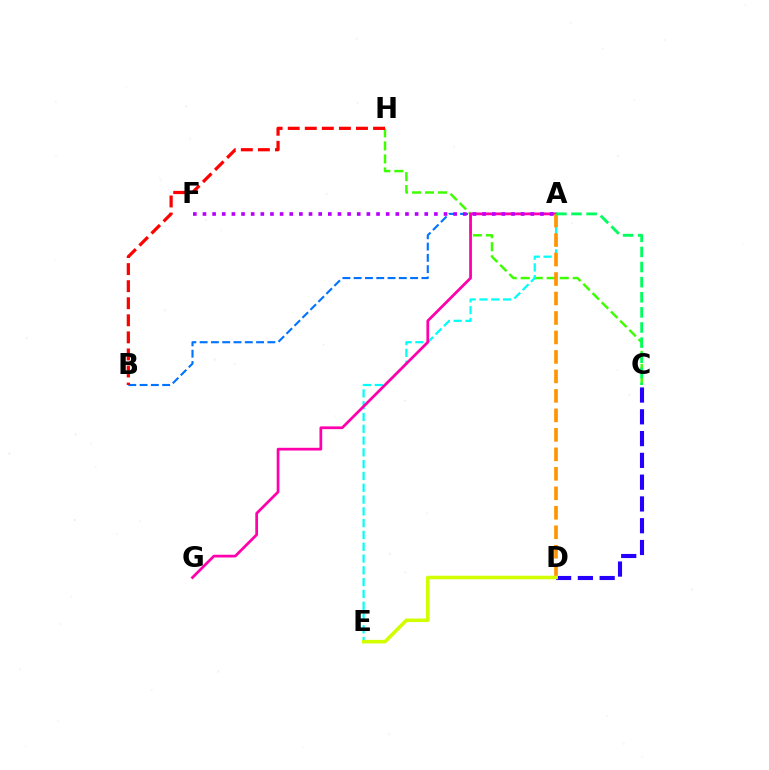{('C', 'H'): [{'color': '#3dff00', 'line_style': 'dashed', 'thickness': 1.77}], ('C', 'D'): [{'color': '#2500ff', 'line_style': 'dashed', 'thickness': 2.96}], ('A', 'B'): [{'color': '#0074ff', 'line_style': 'dashed', 'thickness': 1.53}], ('A', 'E'): [{'color': '#00fff6', 'line_style': 'dashed', 'thickness': 1.6}], ('A', 'G'): [{'color': '#ff00ac', 'line_style': 'solid', 'thickness': 1.98}], ('A', 'D'): [{'color': '#ff9400', 'line_style': 'dashed', 'thickness': 2.65}], ('D', 'E'): [{'color': '#d1ff00', 'line_style': 'solid', 'thickness': 2.57}], ('B', 'H'): [{'color': '#ff0000', 'line_style': 'dashed', 'thickness': 2.32}], ('A', 'F'): [{'color': '#b900ff', 'line_style': 'dotted', 'thickness': 2.62}], ('A', 'C'): [{'color': '#00ff5c', 'line_style': 'dashed', 'thickness': 2.05}]}